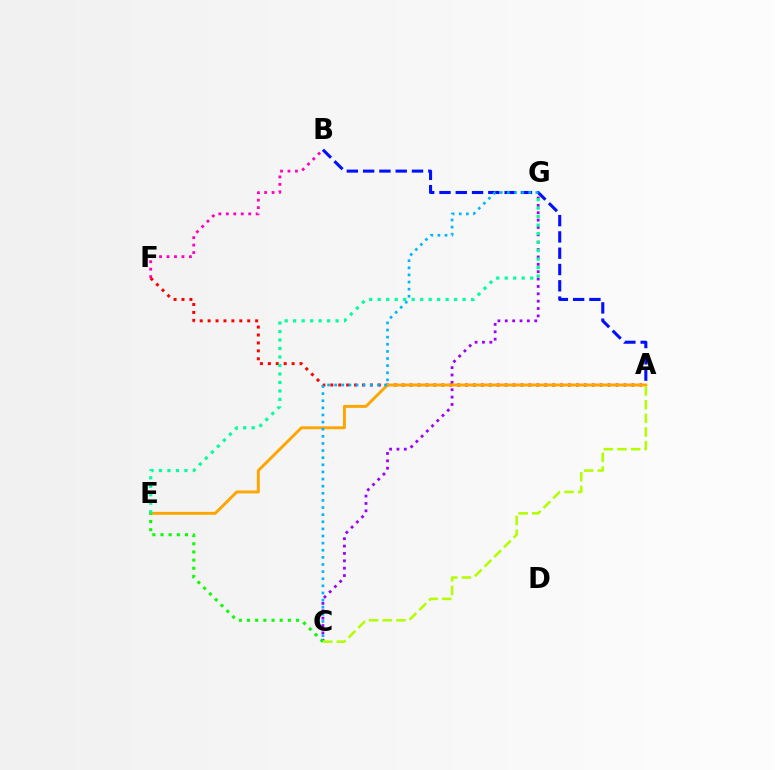{('B', 'F'): [{'color': '#ff00bd', 'line_style': 'dotted', 'thickness': 2.03}], ('A', 'F'): [{'color': '#ff0000', 'line_style': 'dotted', 'thickness': 2.15}], ('C', 'G'): [{'color': '#9b00ff', 'line_style': 'dotted', 'thickness': 2.0}, {'color': '#00b5ff', 'line_style': 'dotted', 'thickness': 1.93}], ('A', 'B'): [{'color': '#0010ff', 'line_style': 'dashed', 'thickness': 2.21}], ('A', 'E'): [{'color': '#ffa500', 'line_style': 'solid', 'thickness': 2.11}], ('E', 'G'): [{'color': '#00ff9d', 'line_style': 'dotted', 'thickness': 2.31}], ('C', 'E'): [{'color': '#08ff00', 'line_style': 'dotted', 'thickness': 2.22}], ('A', 'C'): [{'color': '#b3ff00', 'line_style': 'dashed', 'thickness': 1.86}]}